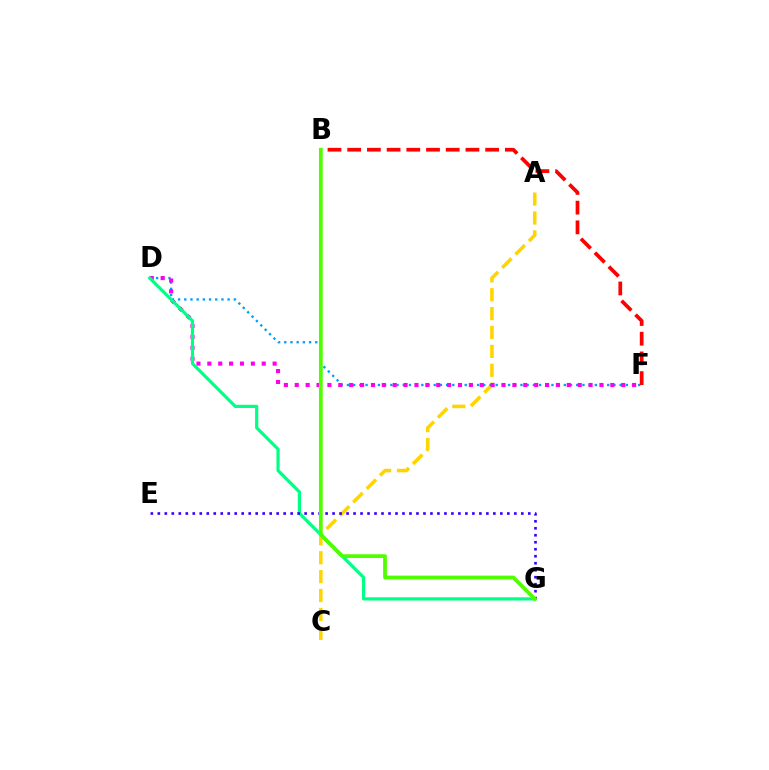{('A', 'C'): [{'color': '#ffd500', 'line_style': 'dashed', 'thickness': 2.57}], ('D', 'F'): [{'color': '#009eff', 'line_style': 'dotted', 'thickness': 1.68}, {'color': '#ff00ed', 'line_style': 'dotted', 'thickness': 2.96}], ('B', 'F'): [{'color': '#ff0000', 'line_style': 'dashed', 'thickness': 2.68}], ('D', 'G'): [{'color': '#00ff86', 'line_style': 'solid', 'thickness': 2.3}], ('E', 'G'): [{'color': '#3700ff', 'line_style': 'dotted', 'thickness': 1.9}], ('B', 'G'): [{'color': '#4fff00', 'line_style': 'solid', 'thickness': 2.7}]}